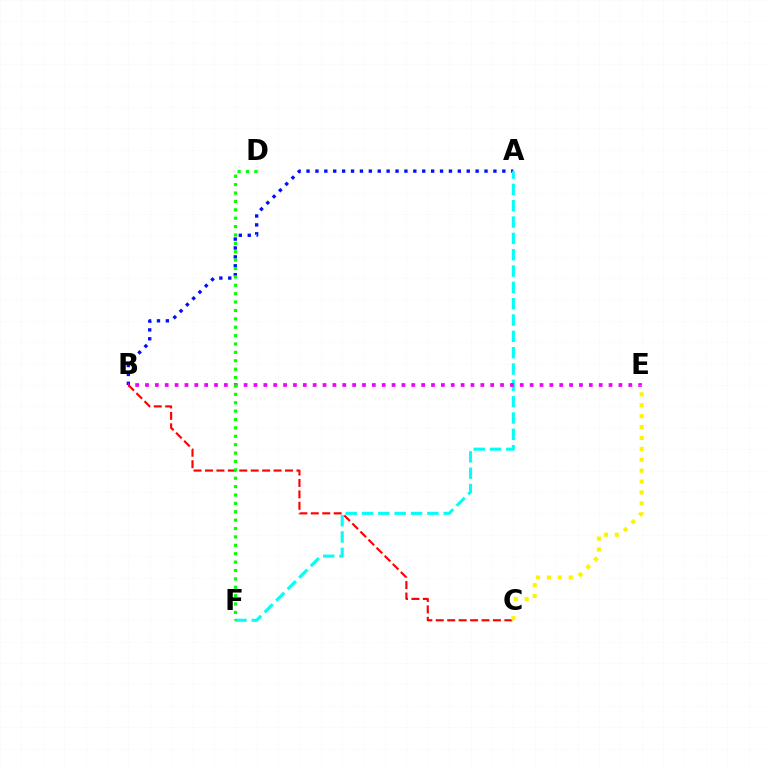{('A', 'B'): [{'color': '#0010ff', 'line_style': 'dotted', 'thickness': 2.42}], ('A', 'F'): [{'color': '#00fff6', 'line_style': 'dashed', 'thickness': 2.22}], ('B', 'E'): [{'color': '#ee00ff', 'line_style': 'dotted', 'thickness': 2.68}], ('B', 'C'): [{'color': '#ff0000', 'line_style': 'dashed', 'thickness': 1.55}], ('D', 'F'): [{'color': '#08ff00', 'line_style': 'dotted', 'thickness': 2.28}], ('C', 'E'): [{'color': '#fcf500', 'line_style': 'dotted', 'thickness': 2.96}]}